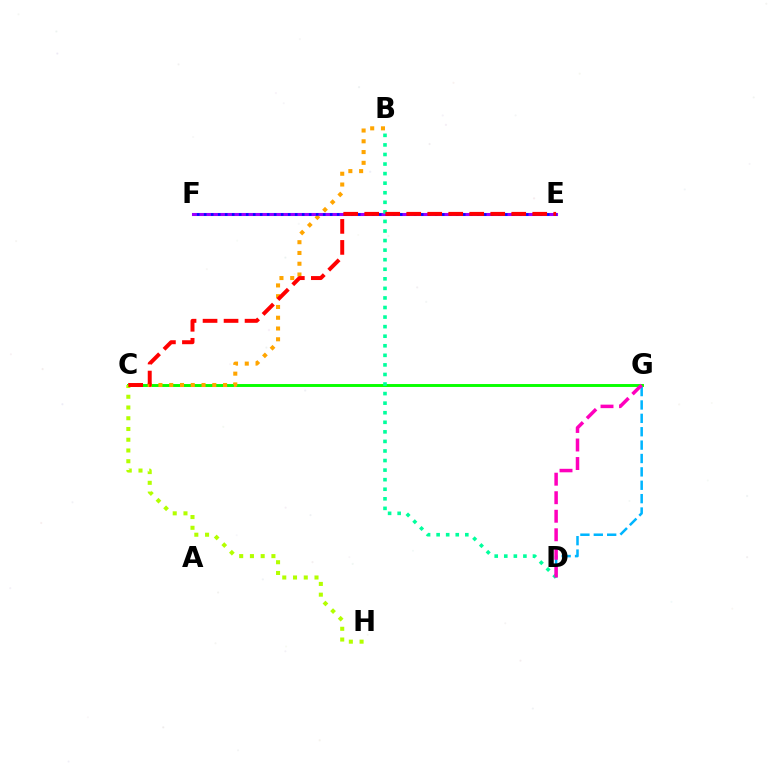{('C', 'G'): [{'color': '#08ff00', 'line_style': 'solid', 'thickness': 2.1}], ('D', 'G'): [{'color': '#00b5ff', 'line_style': 'dashed', 'thickness': 1.82}, {'color': '#ff00bd', 'line_style': 'dashed', 'thickness': 2.52}], ('E', 'F'): [{'color': '#9b00ff', 'line_style': 'solid', 'thickness': 2.2}, {'color': '#0010ff', 'line_style': 'dotted', 'thickness': 1.9}], ('B', 'D'): [{'color': '#00ff9d', 'line_style': 'dotted', 'thickness': 2.6}], ('B', 'C'): [{'color': '#ffa500', 'line_style': 'dotted', 'thickness': 2.93}], ('C', 'H'): [{'color': '#b3ff00', 'line_style': 'dotted', 'thickness': 2.92}], ('C', 'E'): [{'color': '#ff0000', 'line_style': 'dashed', 'thickness': 2.85}]}